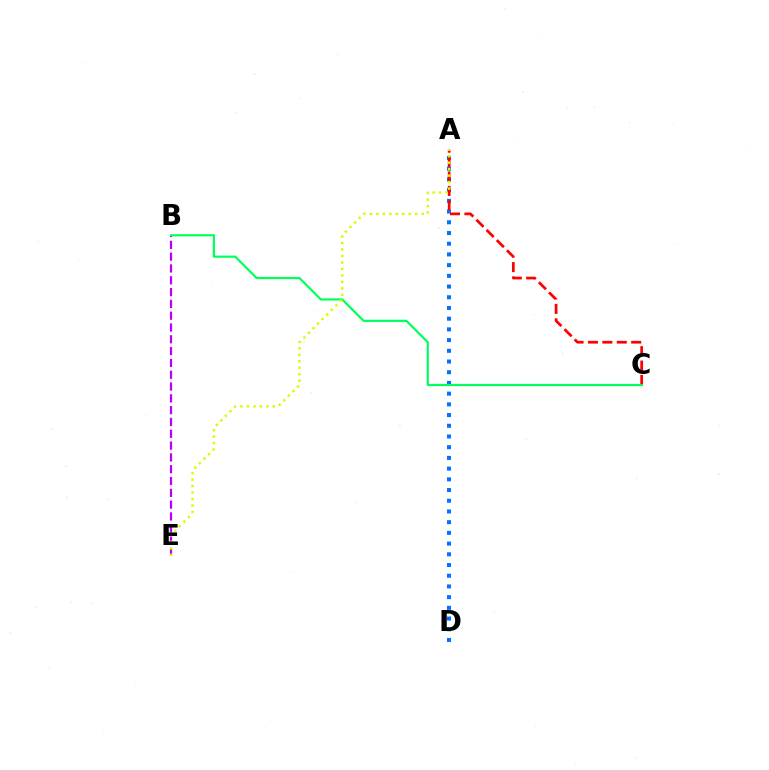{('B', 'E'): [{'color': '#b900ff', 'line_style': 'dashed', 'thickness': 1.6}], ('A', 'D'): [{'color': '#0074ff', 'line_style': 'dotted', 'thickness': 2.91}], ('A', 'C'): [{'color': '#ff0000', 'line_style': 'dashed', 'thickness': 1.96}], ('B', 'C'): [{'color': '#00ff5c', 'line_style': 'solid', 'thickness': 1.57}], ('A', 'E'): [{'color': '#d1ff00', 'line_style': 'dotted', 'thickness': 1.76}]}